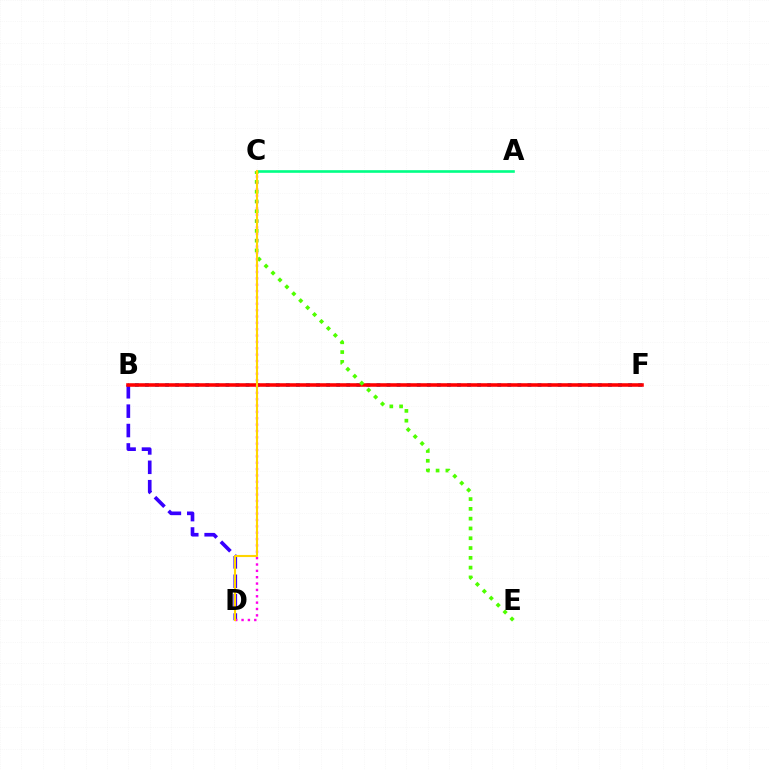{('B', 'F'): [{'color': '#009eff', 'line_style': 'dotted', 'thickness': 2.73}, {'color': '#ff0000', 'line_style': 'solid', 'thickness': 2.57}], ('A', 'C'): [{'color': '#00ff86', 'line_style': 'solid', 'thickness': 1.89}], ('B', 'D'): [{'color': '#3700ff', 'line_style': 'dashed', 'thickness': 2.63}], ('C', 'E'): [{'color': '#4fff00', 'line_style': 'dotted', 'thickness': 2.66}], ('C', 'D'): [{'color': '#ff00ed', 'line_style': 'dotted', 'thickness': 1.73}, {'color': '#ffd500', 'line_style': 'solid', 'thickness': 1.51}]}